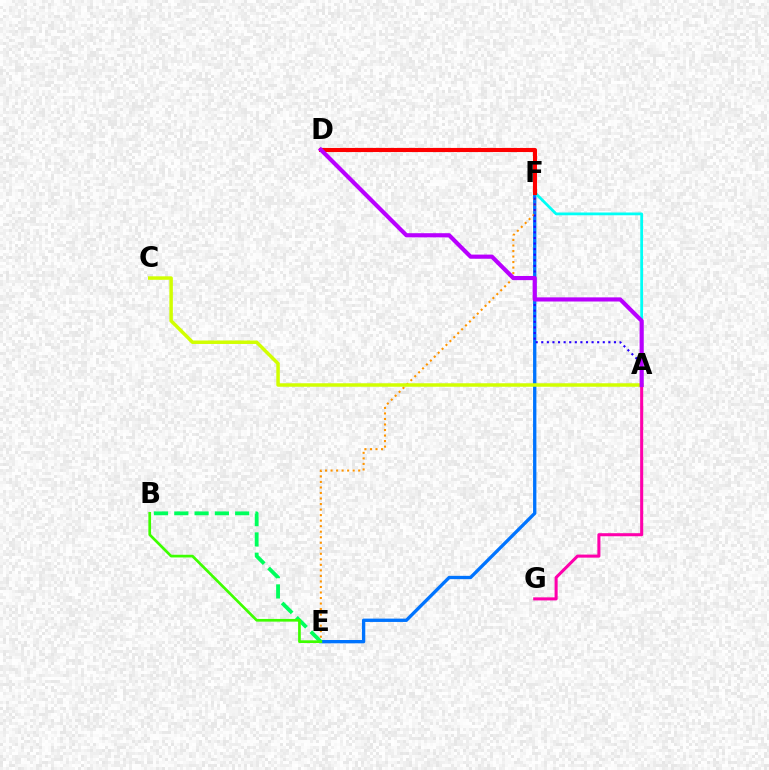{('E', 'F'): [{'color': '#0074ff', 'line_style': 'solid', 'thickness': 2.4}, {'color': '#ff9400', 'line_style': 'dotted', 'thickness': 1.5}], ('A', 'F'): [{'color': '#2500ff', 'line_style': 'dotted', 'thickness': 1.52}, {'color': '#00fff6', 'line_style': 'solid', 'thickness': 2.0}], ('B', 'E'): [{'color': '#00ff5c', 'line_style': 'dashed', 'thickness': 2.76}, {'color': '#3dff00', 'line_style': 'solid', 'thickness': 1.94}], ('A', 'G'): [{'color': '#ff00ac', 'line_style': 'solid', 'thickness': 2.2}], ('D', 'F'): [{'color': '#ff0000', 'line_style': 'solid', 'thickness': 2.95}], ('A', 'C'): [{'color': '#d1ff00', 'line_style': 'solid', 'thickness': 2.51}], ('A', 'D'): [{'color': '#b900ff', 'line_style': 'solid', 'thickness': 2.99}]}